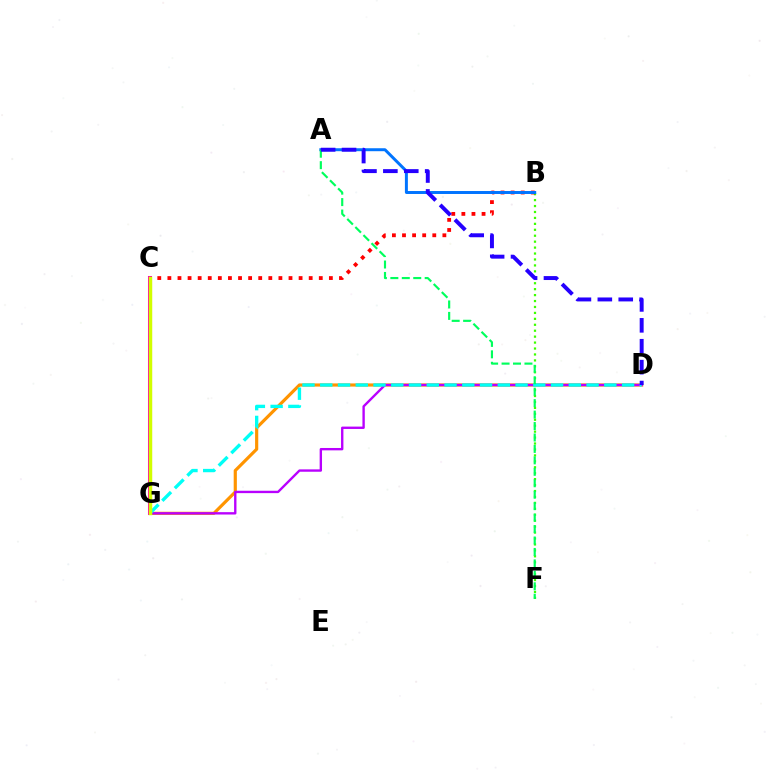{('B', 'F'): [{'color': '#3dff00', 'line_style': 'dotted', 'thickness': 1.61}], ('D', 'G'): [{'color': '#ff9400', 'line_style': 'solid', 'thickness': 2.28}, {'color': '#b900ff', 'line_style': 'solid', 'thickness': 1.71}, {'color': '#00fff6', 'line_style': 'dashed', 'thickness': 2.41}], ('B', 'C'): [{'color': '#ff0000', 'line_style': 'dotted', 'thickness': 2.74}], ('A', 'B'): [{'color': '#0074ff', 'line_style': 'solid', 'thickness': 2.13}], ('A', 'F'): [{'color': '#00ff5c', 'line_style': 'dashed', 'thickness': 1.56}], ('C', 'G'): [{'color': '#ff00ac', 'line_style': 'solid', 'thickness': 2.9}, {'color': '#d1ff00', 'line_style': 'solid', 'thickness': 2.47}], ('A', 'D'): [{'color': '#2500ff', 'line_style': 'dashed', 'thickness': 2.84}]}